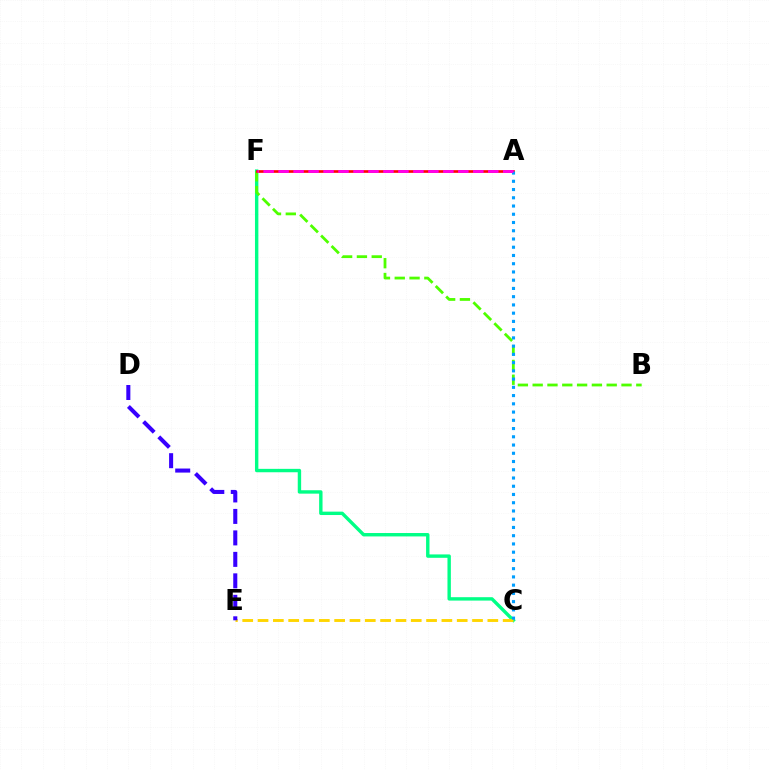{('C', 'F'): [{'color': '#00ff86', 'line_style': 'solid', 'thickness': 2.45}], ('B', 'F'): [{'color': '#4fff00', 'line_style': 'dashed', 'thickness': 2.01}], ('C', 'E'): [{'color': '#ffd500', 'line_style': 'dashed', 'thickness': 2.08}], ('A', 'F'): [{'color': '#ff0000', 'line_style': 'solid', 'thickness': 1.92}, {'color': '#ff00ed', 'line_style': 'dashed', 'thickness': 2.03}], ('A', 'C'): [{'color': '#009eff', 'line_style': 'dotted', 'thickness': 2.24}], ('D', 'E'): [{'color': '#3700ff', 'line_style': 'dashed', 'thickness': 2.92}]}